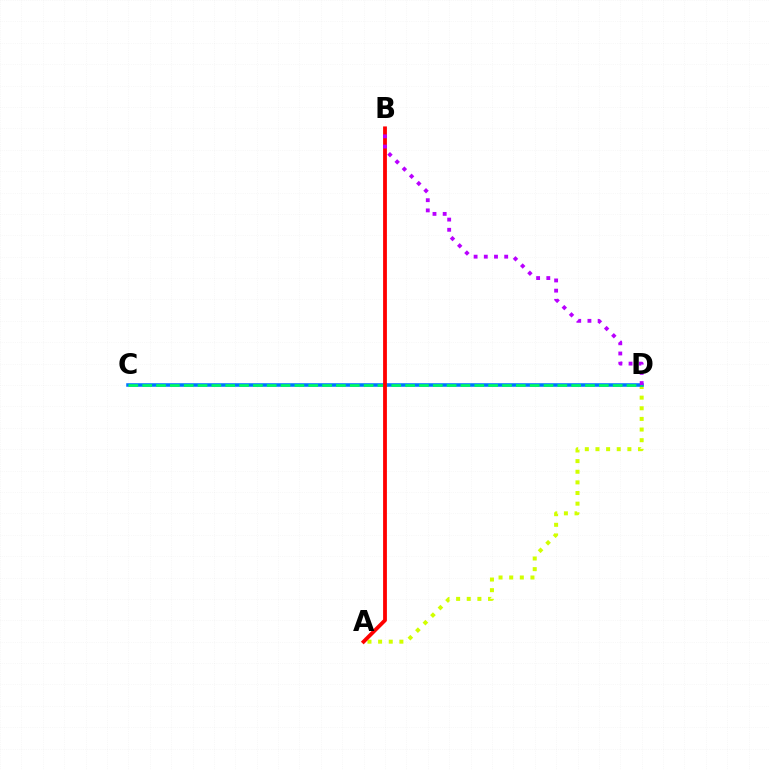{('A', 'D'): [{'color': '#d1ff00', 'line_style': 'dotted', 'thickness': 2.89}], ('C', 'D'): [{'color': '#0074ff', 'line_style': 'solid', 'thickness': 2.55}, {'color': '#00ff5c', 'line_style': 'dashed', 'thickness': 1.88}], ('A', 'B'): [{'color': '#ff0000', 'line_style': 'solid', 'thickness': 2.74}], ('B', 'D'): [{'color': '#b900ff', 'line_style': 'dotted', 'thickness': 2.77}]}